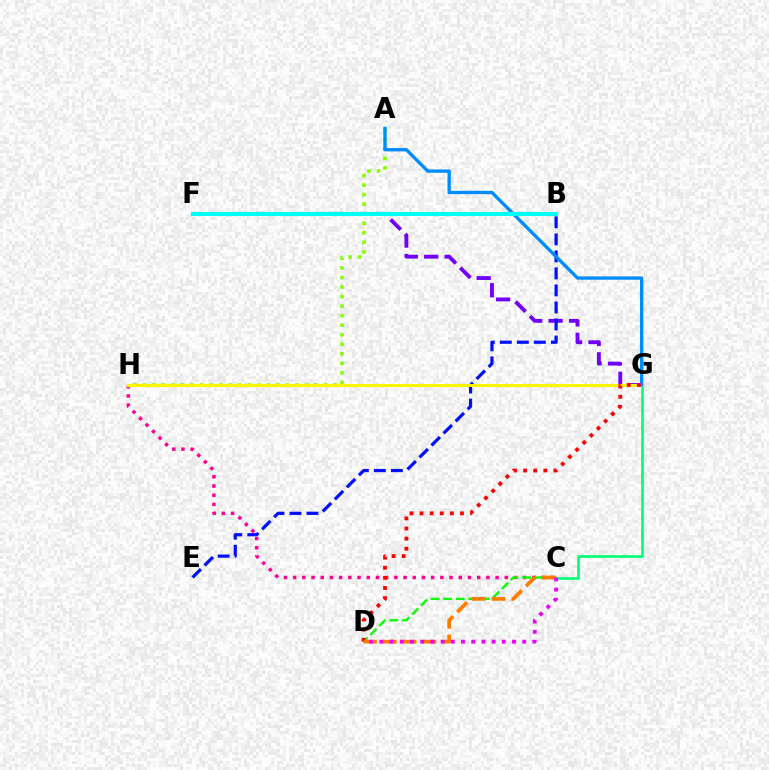{('C', 'H'): [{'color': '#ff0094', 'line_style': 'dotted', 'thickness': 2.5}], ('F', 'G'): [{'color': '#7200ff', 'line_style': 'dashed', 'thickness': 2.78}], ('C', 'G'): [{'color': '#00ff74', 'line_style': 'solid', 'thickness': 1.91}], ('A', 'H'): [{'color': '#84ff00', 'line_style': 'dotted', 'thickness': 2.59}], ('C', 'D'): [{'color': '#08ff00', 'line_style': 'dashed', 'thickness': 1.71}, {'color': '#ff7c00', 'line_style': 'dashed', 'thickness': 2.7}, {'color': '#ee00ff', 'line_style': 'dotted', 'thickness': 2.77}], ('B', 'E'): [{'color': '#0010ff', 'line_style': 'dashed', 'thickness': 2.31}], ('G', 'H'): [{'color': '#fcf500', 'line_style': 'solid', 'thickness': 2.21}], ('A', 'G'): [{'color': '#008cff', 'line_style': 'solid', 'thickness': 2.41}], ('D', 'G'): [{'color': '#ff0000', 'line_style': 'dotted', 'thickness': 2.75}], ('B', 'F'): [{'color': '#00fff6', 'line_style': 'solid', 'thickness': 2.92}]}